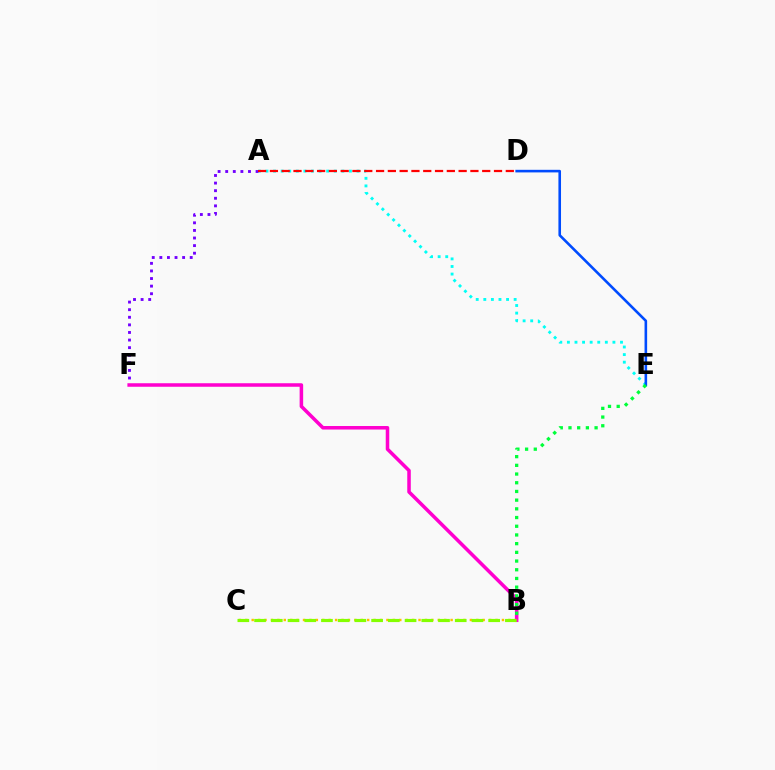{('A', 'E'): [{'color': '#00fff6', 'line_style': 'dotted', 'thickness': 2.06}], ('D', 'E'): [{'color': '#004bff', 'line_style': 'solid', 'thickness': 1.87}], ('B', 'C'): [{'color': '#ffbd00', 'line_style': 'dotted', 'thickness': 1.74}, {'color': '#84ff00', 'line_style': 'dashed', 'thickness': 2.27}], ('A', 'F'): [{'color': '#7200ff', 'line_style': 'dotted', 'thickness': 2.06}], ('B', 'F'): [{'color': '#ff00cf', 'line_style': 'solid', 'thickness': 2.54}], ('B', 'E'): [{'color': '#00ff39', 'line_style': 'dotted', 'thickness': 2.36}], ('A', 'D'): [{'color': '#ff0000', 'line_style': 'dashed', 'thickness': 1.6}]}